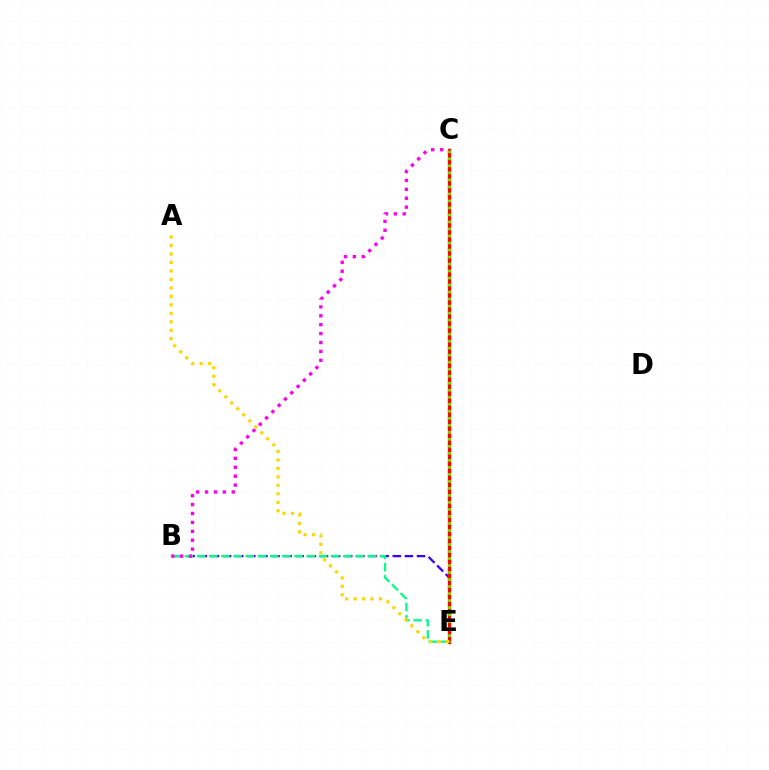{('B', 'E'): [{'color': '#3700ff', 'line_style': 'dashed', 'thickness': 1.65}, {'color': '#00ff86', 'line_style': 'dashed', 'thickness': 1.66}], ('C', 'E'): [{'color': '#009eff', 'line_style': 'dotted', 'thickness': 2.42}, {'color': '#ff0000', 'line_style': 'solid', 'thickness': 2.33}, {'color': '#4fff00', 'line_style': 'dotted', 'thickness': 1.91}], ('A', 'E'): [{'color': '#ffd500', 'line_style': 'dotted', 'thickness': 2.3}], ('B', 'C'): [{'color': '#ff00ed', 'line_style': 'dotted', 'thickness': 2.42}]}